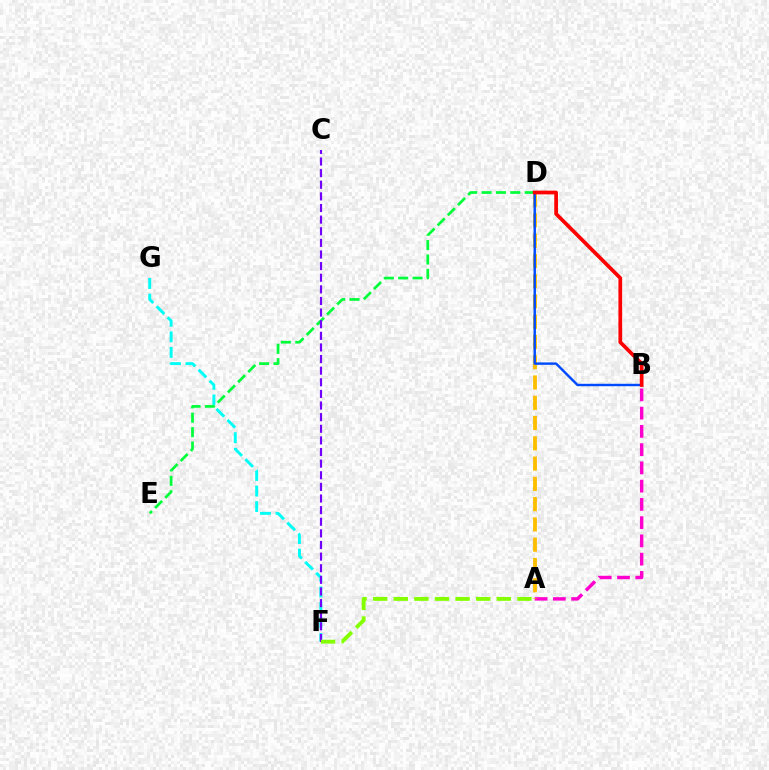{('A', 'B'): [{'color': '#ff00cf', 'line_style': 'dashed', 'thickness': 2.48}], ('A', 'D'): [{'color': '#ffbd00', 'line_style': 'dashed', 'thickness': 2.75}], ('B', 'D'): [{'color': '#004bff', 'line_style': 'solid', 'thickness': 1.75}, {'color': '#ff0000', 'line_style': 'solid', 'thickness': 2.68}], ('F', 'G'): [{'color': '#00fff6', 'line_style': 'dashed', 'thickness': 2.11}], ('D', 'E'): [{'color': '#00ff39', 'line_style': 'dashed', 'thickness': 1.95}], ('C', 'F'): [{'color': '#7200ff', 'line_style': 'dashed', 'thickness': 1.58}], ('A', 'F'): [{'color': '#84ff00', 'line_style': 'dashed', 'thickness': 2.8}]}